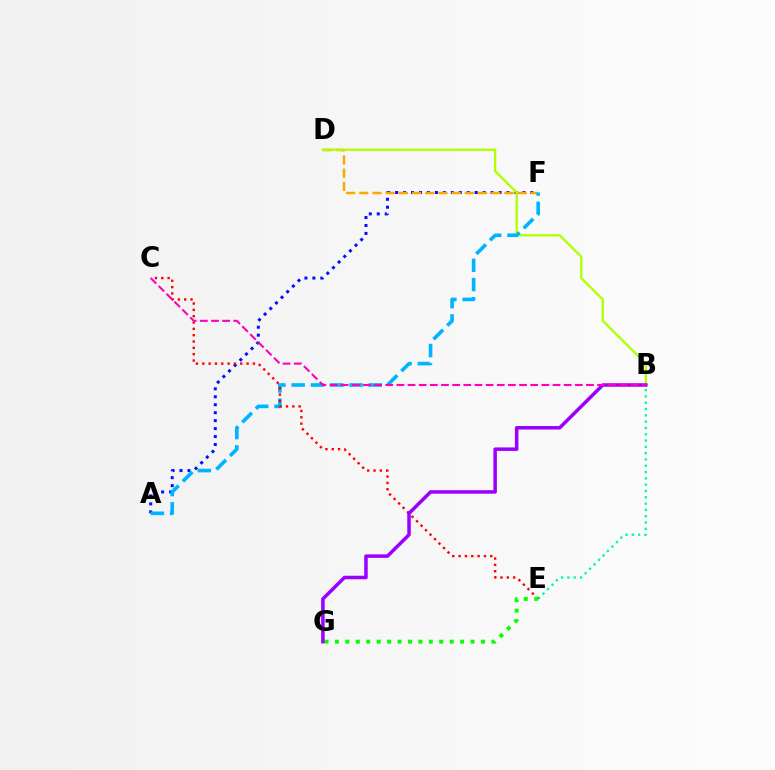{('A', 'F'): [{'color': '#0010ff', 'line_style': 'dotted', 'thickness': 2.16}, {'color': '#00b5ff', 'line_style': 'dashed', 'thickness': 2.62}], ('D', 'F'): [{'color': '#ffa500', 'line_style': 'dashed', 'thickness': 1.79}], ('B', 'D'): [{'color': '#b3ff00', 'line_style': 'solid', 'thickness': 1.7}], ('B', 'E'): [{'color': '#00ff9d', 'line_style': 'dotted', 'thickness': 1.71}], ('C', 'E'): [{'color': '#ff0000', 'line_style': 'dotted', 'thickness': 1.72}], ('E', 'G'): [{'color': '#08ff00', 'line_style': 'dotted', 'thickness': 2.83}], ('B', 'G'): [{'color': '#9b00ff', 'line_style': 'solid', 'thickness': 2.53}], ('B', 'C'): [{'color': '#ff00bd', 'line_style': 'dashed', 'thickness': 1.51}]}